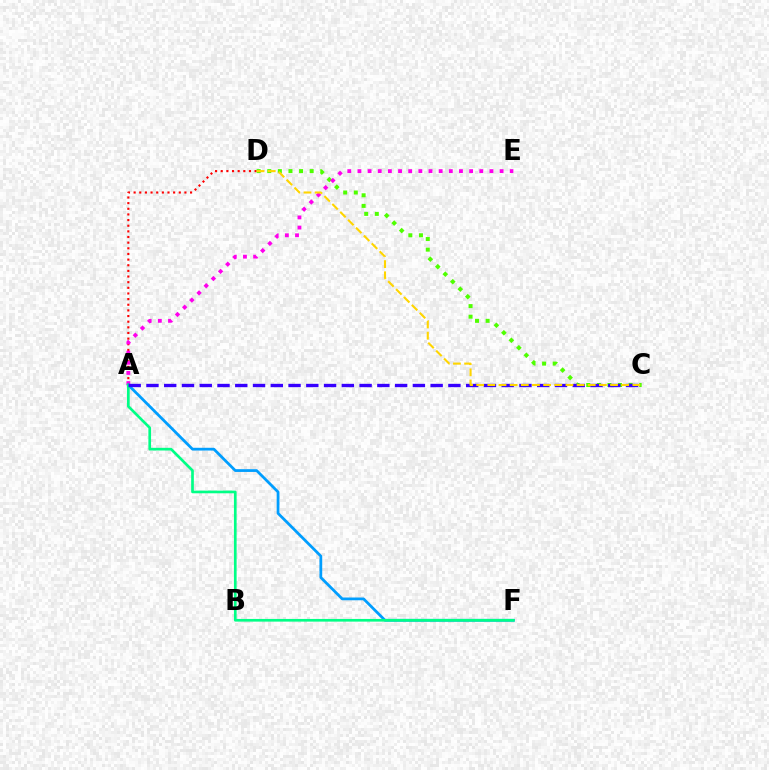{('A', 'D'): [{'color': '#ff0000', 'line_style': 'dotted', 'thickness': 1.53}], ('C', 'D'): [{'color': '#4fff00', 'line_style': 'dotted', 'thickness': 2.88}, {'color': '#ffd500', 'line_style': 'dashed', 'thickness': 1.52}], ('A', 'E'): [{'color': '#ff00ed', 'line_style': 'dotted', 'thickness': 2.76}], ('A', 'F'): [{'color': '#009eff', 'line_style': 'solid', 'thickness': 1.99}, {'color': '#00ff86', 'line_style': 'solid', 'thickness': 1.93}], ('A', 'C'): [{'color': '#3700ff', 'line_style': 'dashed', 'thickness': 2.41}]}